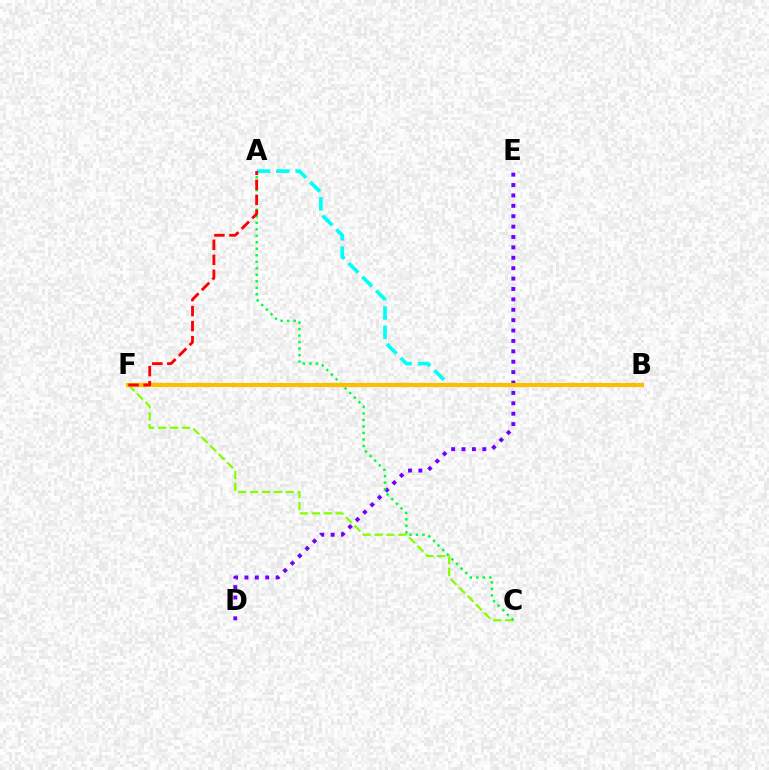{('D', 'E'): [{'color': '#7200ff', 'line_style': 'dotted', 'thickness': 2.82}], ('C', 'F'): [{'color': '#84ff00', 'line_style': 'dashed', 'thickness': 1.62}], ('A', 'B'): [{'color': '#00fff6', 'line_style': 'dashed', 'thickness': 2.63}], ('B', 'F'): [{'color': '#004bff', 'line_style': 'dashed', 'thickness': 1.72}, {'color': '#ff00cf', 'line_style': 'dotted', 'thickness': 2.57}, {'color': '#ffbd00', 'line_style': 'solid', 'thickness': 2.94}], ('A', 'C'): [{'color': '#00ff39', 'line_style': 'dotted', 'thickness': 1.77}], ('A', 'F'): [{'color': '#ff0000', 'line_style': 'dashed', 'thickness': 2.04}]}